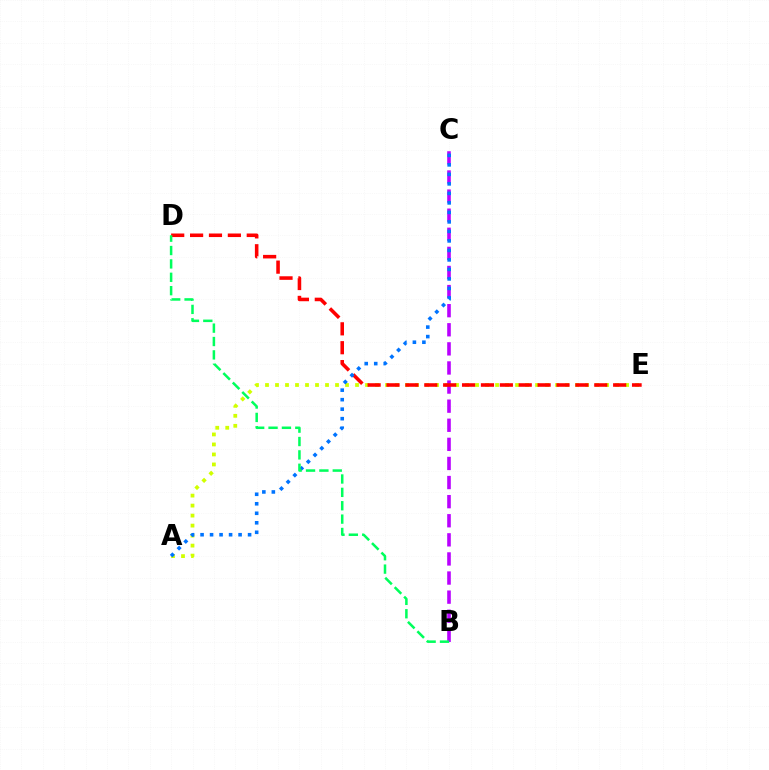{('A', 'E'): [{'color': '#d1ff00', 'line_style': 'dotted', 'thickness': 2.72}], ('B', 'C'): [{'color': '#b900ff', 'line_style': 'dashed', 'thickness': 2.59}], ('D', 'E'): [{'color': '#ff0000', 'line_style': 'dashed', 'thickness': 2.57}], ('A', 'C'): [{'color': '#0074ff', 'line_style': 'dotted', 'thickness': 2.58}], ('B', 'D'): [{'color': '#00ff5c', 'line_style': 'dashed', 'thickness': 1.82}]}